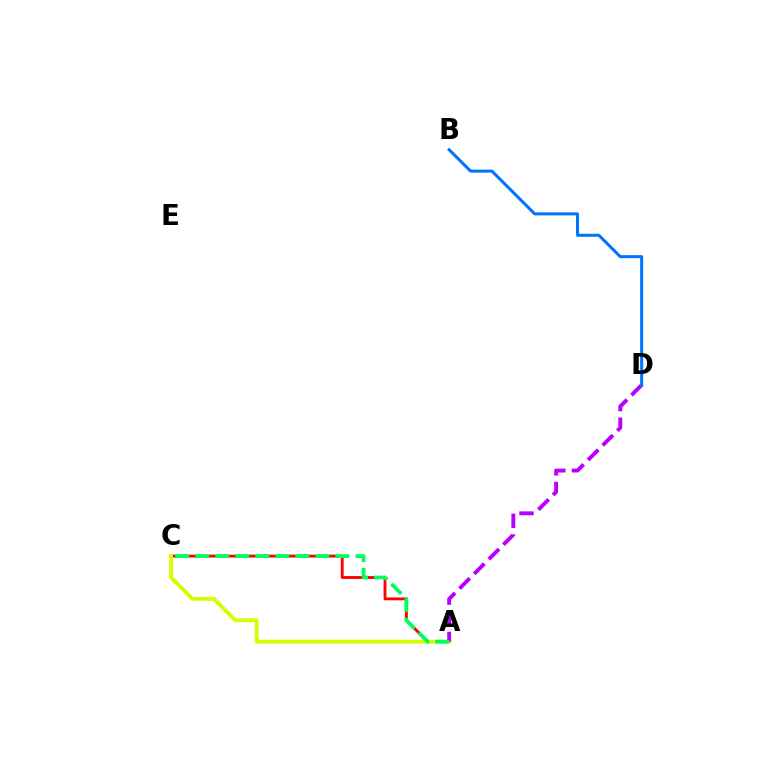{('A', 'C'): [{'color': '#ff0000', 'line_style': 'solid', 'thickness': 2.06}, {'color': '#d1ff00', 'line_style': 'solid', 'thickness': 2.76}, {'color': '#00ff5c', 'line_style': 'dashed', 'thickness': 2.72}], ('A', 'D'): [{'color': '#b900ff', 'line_style': 'dashed', 'thickness': 2.81}], ('B', 'D'): [{'color': '#0074ff', 'line_style': 'solid', 'thickness': 2.18}]}